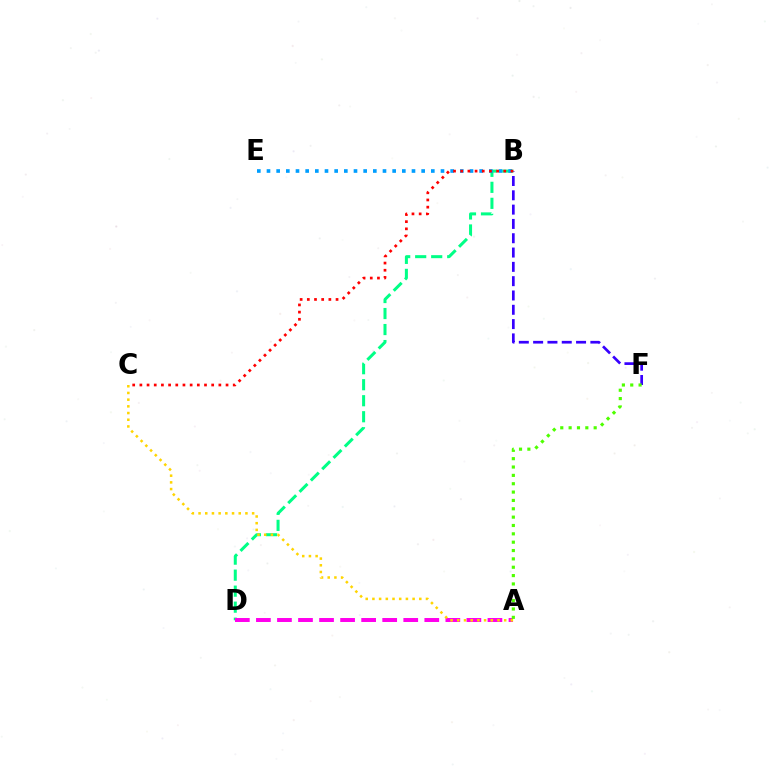{('B', 'D'): [{'color': '#00ff86', 'line_style': 'dashed', 'thickness': 2.17}], ('B', 'E'): [{'color': '#009eff', 'line_style': 'dotted', 'thickness': 2.63}], ('B', 'F'): [{'color': '#3700ff', 'line_style': 'dashed', 'thickness': 1.94}], ('B', 'C'): [{'color': '#ff0000', 'line_style': 'dotted', 'thickness': 1.95}], ('A', 'D'): [{'color': '#ff00ed', 'line_style': 'dashed', 'thickness': 2.86}], ('A', 'C'): [{'color': '#ffd500', 'line_style': 'dotted', 'thickness': 1.82}], ('A', 'F'): [{'color': '#4fff00', 'line_style': 'dotted', 'thickness': 2.27}]}